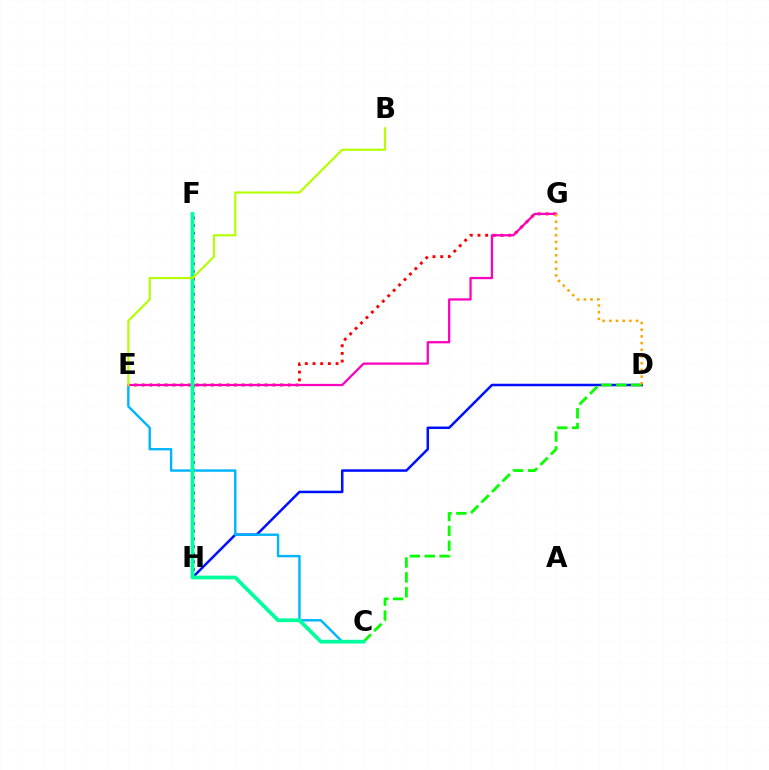{('D', 'H'): [{'color': '#0010ff', 'line_style': 'solid', 'thickness': 1.81}], ('E', 'G'): [{'color': '#ff0000', 'line_style': 'dotted', 'thickness': 2.09}, {'color': '#ff00bd', 'line_style': 'solid', 'thickness': 1.62}], ('C', 'D'): [{'color': '#08ff00', 'line_style': 'dashed', 'thickness': 2.02}], ('F', 'H'): [{'color': '#9b00ff', 'line_style': 'dotted', 'thickness': 2.08}], ('C', 'E'): [{'color': '#00b5ff', 'line_style': 'solid', 'thickness': 1.73}], ('C', 'F'): [{'color': '#00ff9d', 'line_style': 'solid', 'thickness': 2.7}], ('D', 'G'): [{'color': '#ffa500', 'line_style': 'dotted', 'thickness': 1.82}], ('B', 'E'): [{'color': '#b3ff00', 'line_style': 'solid', 'thickness': 1.54}]}